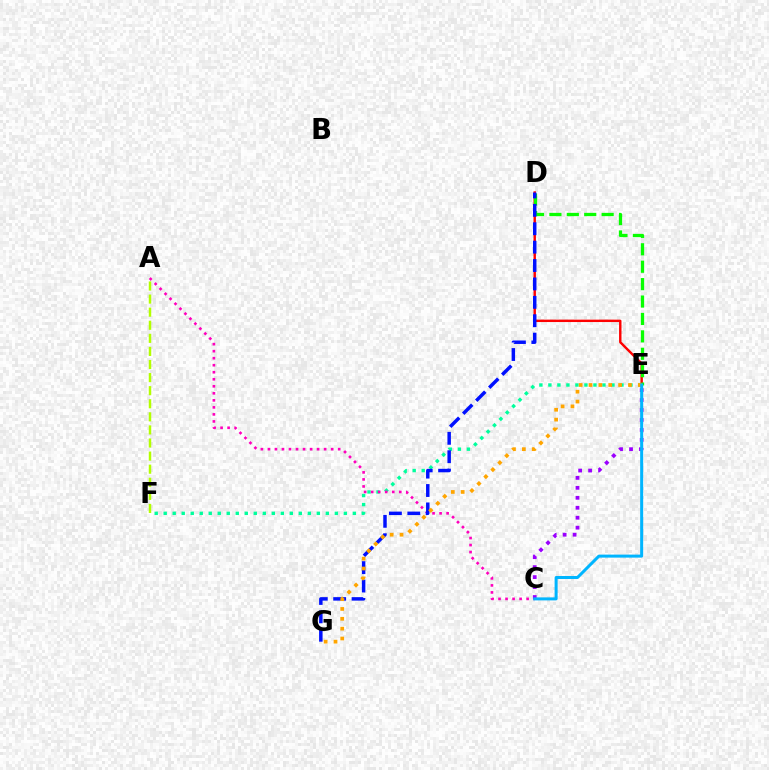{('E', 'F'): [{'color': '#00ff9d', 'line_style': 'dotted', 'thickness': 2.45}], ('D', 'E'): [{'color': '#ff0000', 'line_style': 'solid', 'thickness': 1.74}, {'color': '#08ff00', 'line_style': 'dashed', 'thickness': 2.37}], ('A', 'F'): [{'color': '#b3ff00', 'line_style': 'dashed', 'thickness': 1.78}], ('A', 'C'): [{'color': '#ff00bd', 'line_style': 'dotted', 'thickness': 1.91}], ('D', 'G'): [{'color': '#0010ff', 'line_style': 'dashed', 'thickness': 2.5}], ('E', 'G'): [{'color': '#ffa500', 'line_style': 'dotted', 'thickness': 2.68}], ('C', 'E'): [{'color': '#9b00ff', 'line_style': 'dotted', 'thickness': 2.71}, {'color': '#00b5ff', 'line_style': 'solid', 'thickness': 2.17}]}